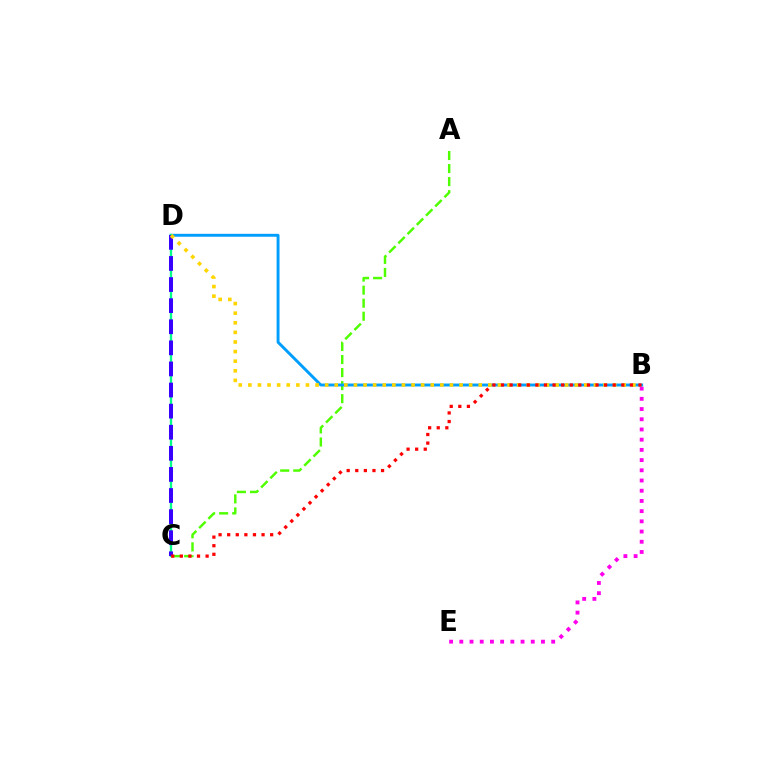{('B', 'E'): [{'color': '#ff00ed', 'line_style': 'dotted', 'thickness': 2.77}], ('A', 'C'): [{'color': '#4fff00', 'line_style': 'dashed', 'thickness': 1.77}], ('B', 'D'): [{'color': '#009eff', 'line_style': 'solid', 'thickness': 2.1}, {'color': '#ffd500', 'line_style': 'dotted', 'thickness': 2.61}], ('C', 'D'): [{'color': '#00ff86', 'line_style': 'solid', 'thickness': 1.68}, {'color': '#3700ff', 'line_style': 'dashed', 'thickness': 2.87}], ('B', 'C'): [{'color': '#ff0000', 'line_style': 'dotted', 'thickness': 2.33}]}